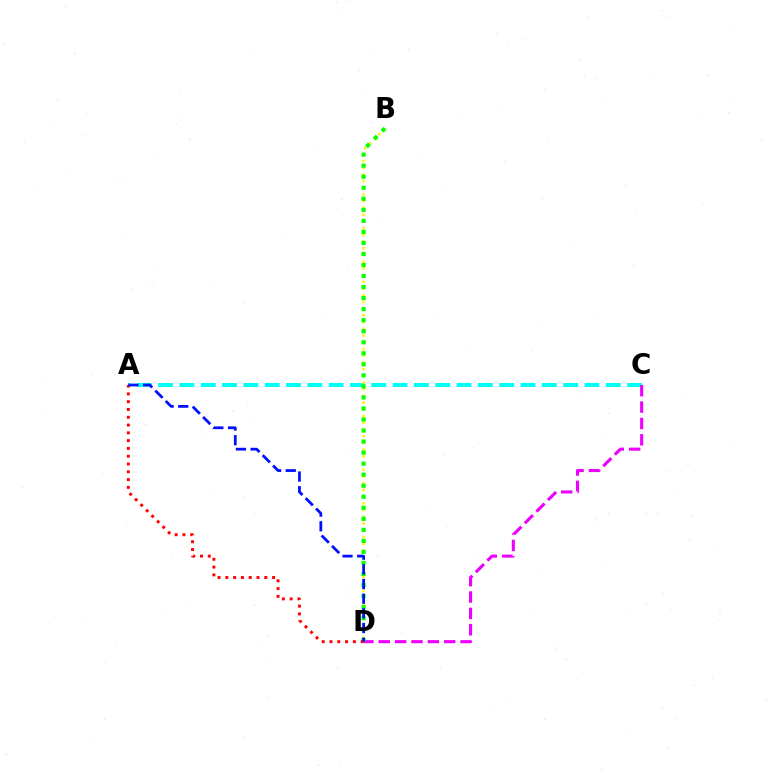{('A', 'C'): [{'color': '#00fff6', 'line_style': 'dashed', 'thickness': 2.9}], ('B', 'D'): [{'color': '#fcf500', 'line_style': 'dotted', 'thickness': 1.82}, {'color': '#08ff00', 'line_style': 'dotted', 'thickness': 3.0}], ('C', 'D'): [{'color': '#ee00ff', 'line_style': 'dashed', 'thickness': 2.22}], ('A', 'D'): [{'color': '#ff0000', 'line_style': 'dotted', 'thickness': 2.12}, {'color': '#0010ff', 'line_style': 'dashed', 'thickness': 1.99}]}